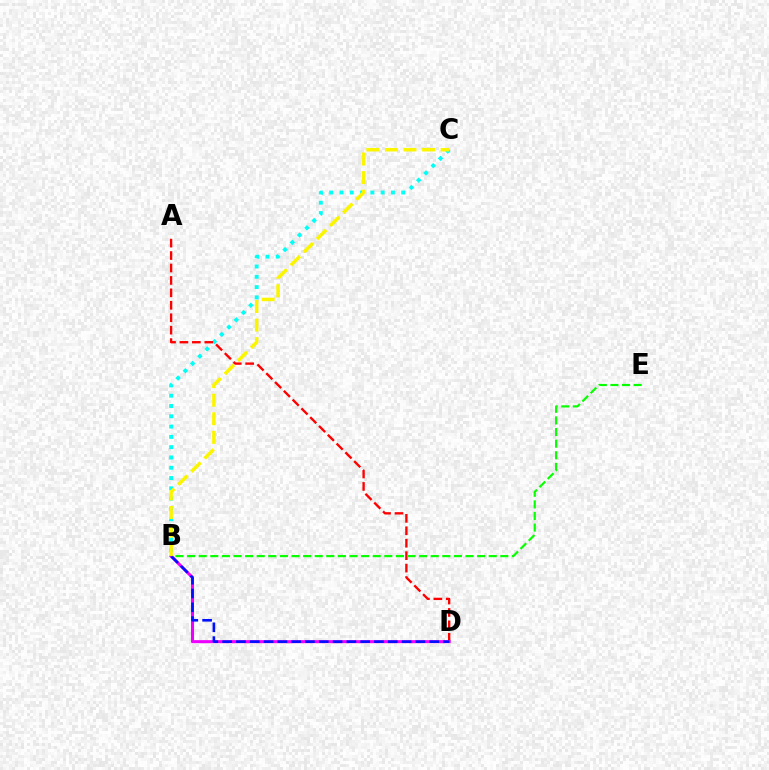{('B', 'C'): [{'color': '#00fff6', 'line_style': 'dotted', 'thickness': 2.8}, {'color': '#fcf500', 'line_style': 'dashed', 'thickness': 2.52}], ('A', 'D'): [{'color': '#ff0000', 'line_style': 'dashed', 'thickness': 1.69}], ('B', 'D'): [{'color': '#ee00ff', 'line_style': 'solid', 'thickness': 2.2}, {'color': '#0010ff', 'line_style': 'dashed', 'thickness': 1.88}], ('B', 'E'): [{'color': '#08ff00', 'line_style': 'dashed', 'thickness': 1.58}]}